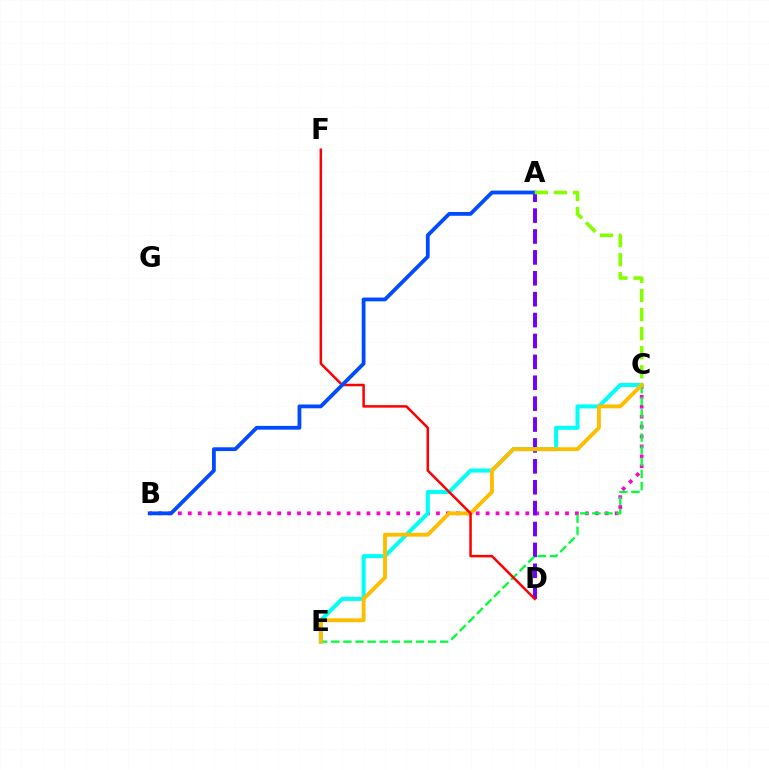{('B', 'C'): [{'color': '#ff00cf', 'line_style': 'dotted', 'thickness': 2.7}], ('A', 'D'): [{'color': '#7200ff', 'line_style': 'dashed', 'thickness': 2.84}], ('C', 'E'): [{'color': '#00fff6', 'line_style': 'solid', 'thickness': 2.92}, {'color': '#00ff39', 'line_style': 'dashed', 'thickness': 1.64}, {'color': '#ffbd00', 'line_style': 'solid', 'thickness': 2.79}], ('D', 'F'): [{'color': '#ff0000', 'line_style': 'solid', 'thickness': 1.8}], ('A', 'B'): [{'color': '#004bff', 'line_style': 'solid', 'thickness': 2.74}], ('A', 'C'): [{'color': '#84ff00', 'line_style': 'dashed', 'thickness': 2.59}]}